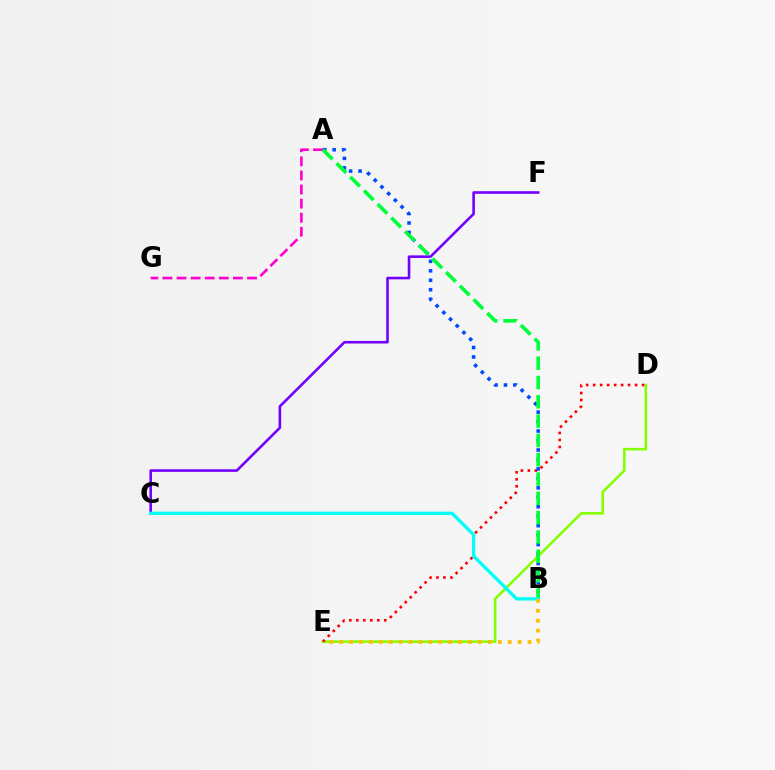{('C', 'F'): [{'color': '#7200ff', 'line_style': 'solid', 'thickness': 1.87}], ('D', 'E'): [{'color': '#84ff00', 'line_style': 'solid', 'thickness': 1.85}, {'color': '#ff0000', 'line_style': 'dotted', 'thickness': 1.9}], ('A', 'G'): [{'color': '#ff00cf', 'line_style': 'dashed', 'thickness': 1.92}], ('A', 'B'): [{'color': '#004bff', 'line_style': 'dotted', 'thickness': 2.57}, {'color': '#00ff39', 'line_style': 'dashed', 'thickness': 2.62}], ('B', 'C'): [{'color': '#00fff6', 'line_style': 'solid', 'thickness': 2.4}], ('B', 'E'): [{'color': '#ffbd00', 'line_style': 'dotted', 'thickness': 2.69}]}